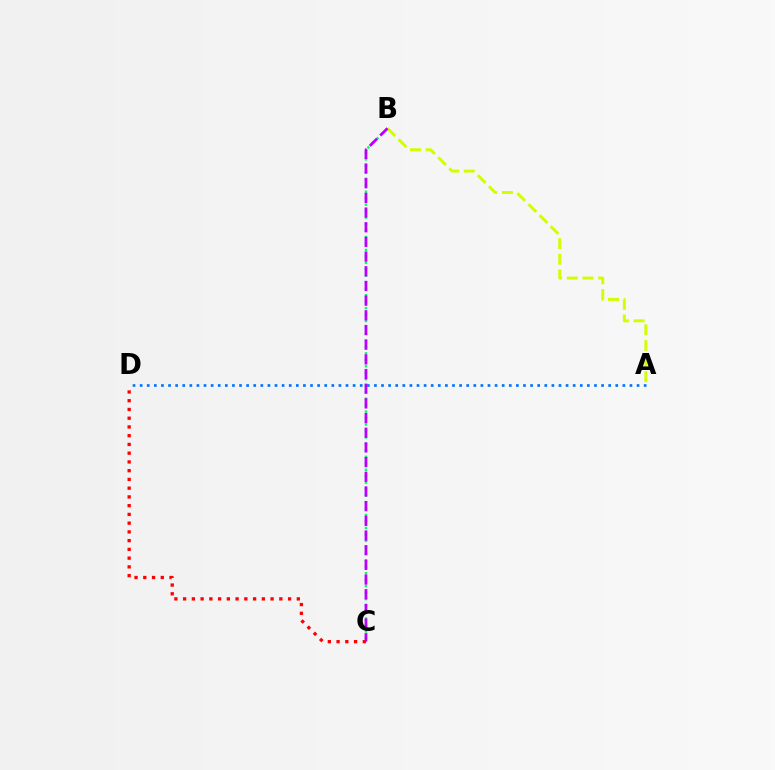{('B', 'C'): [{'color': '#00ff5c', 'line_style': 'dotted', 'thickness': 1.76}, {'color': '#b900ff', 'line_style': 'dashed', 'thickness': 1.99}], ('A', 'B'): [{'color': '#d1ff00', 'line_style': 'dashed', 'thickness': 2.13}], ('C', 'D'): [{'color': '#ff0000', 'line_style': 'dotted', 'thickness': 2.38}], ('A', 'D'): [{'color': '#0074ff', 'line_style': 'dotted', 'thickness': 1.93}]}